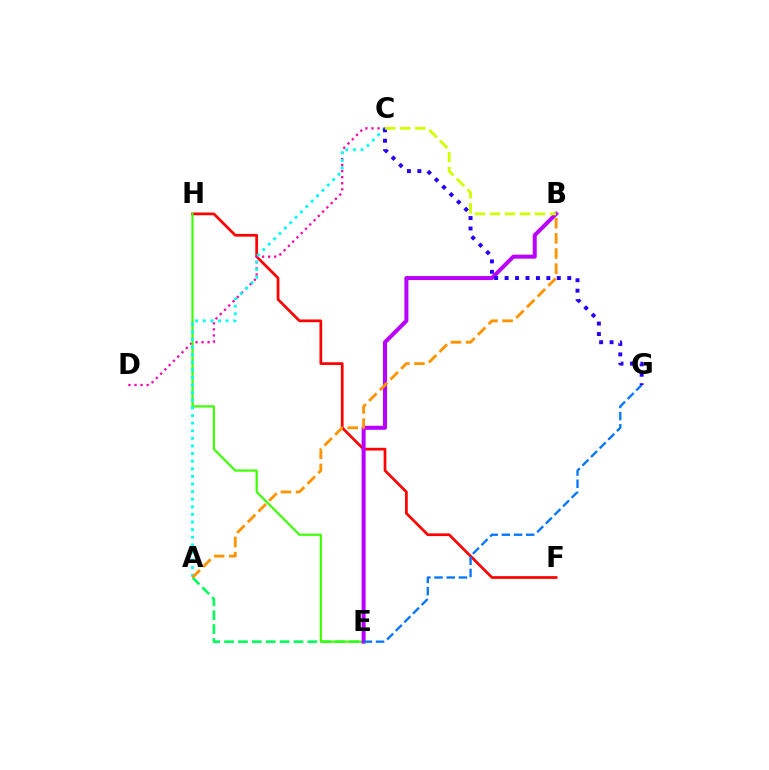{('F', 'H'): [{'color': '#ff0000', 'line_style': 'solid', 'thickness': 1.96}], ('C', 'D'): [{'color': '#ff00ac', 'line_style': 'dotted', 'thickness': 1.64}], ('A', 'E'): [{'color': '#00ff5c', 'line_style': 'dashed', 'thickness': 1.89}], ('E', 'H'): [{'color': '#3dff00', 'line_style': 'solid', 'thickness': 1.57}], ('A', 'C'): [{'color': '#00fff6', 'line_style': 'dotted', 'thickness': 2.07}], ('B', 'E'): [{'color': '#b900ff', 'line_style': 'solid', 'thickness': 2.89}], ('E', 'G'): [{'color': '#0074ff', 'line_style': 'dashed', 'thickness': 1.66}], ('C', 'G'): [{'color': '#2500ff', 'line_style': 'dotted', 'thickness': 2.84}], ('A', 'B'): [{'color': '#ff9400', 'line_style': 'dashed', 'thickness': 2.05}], ('B', 'C'): [{'color': '#d1ff00', 'line_style': 'dashed', 'thickness': 2.04}]}